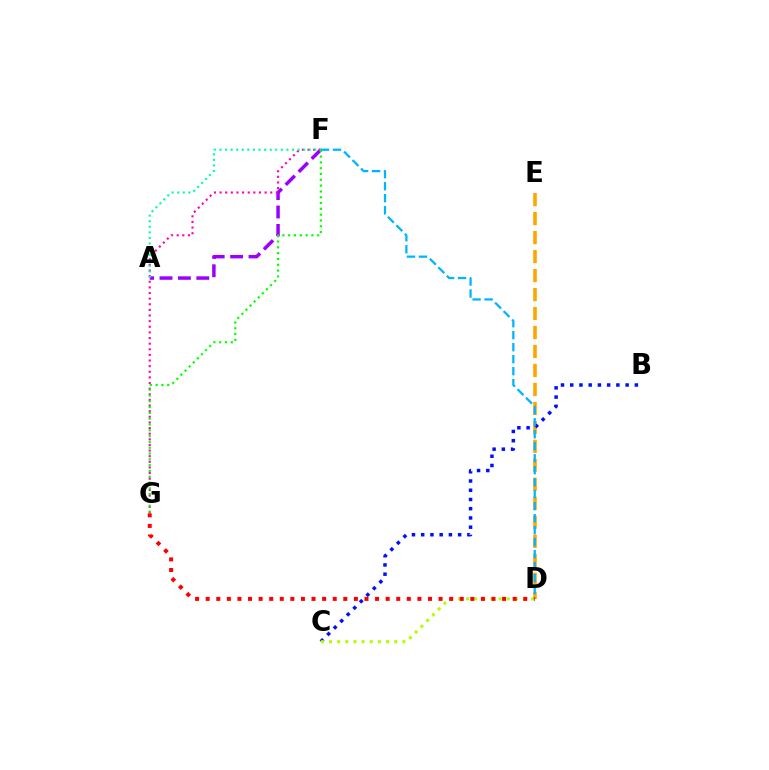{('A', 'F'): [{'color': '#9b00ff', 'line_style': 'dashed', 'thickness': 2.5}, {'color': '#00ff9d', 'line_style': 'dotted', 'thickness': 1.52}], ('D', 'E'): [{'color': '#ffa500', 'line_style': 'dashed', 'thickness': 2.58}], ('F', 'G'): [{'color': '#ff00bd', 'line_style': 'dotted', 'thickness': 1.53}, {'color': '#08ff00', 'line_style': 'dotted', 'thickness': 1.58}], ('B', 'C'): [{'color': '#0010ff', 'line_style': 'dotted', 'thickness': 2.51}], ('D', 'F'): [{'color': '#00b5ff', 'line_style': 'dashed', 'thickness': 1.63}], ('C', 'D'): [{'color': '#b3ff00', 'line_style': 'dotted', 'thickness': 2.21}], ('D', 'G'): [{'color': '#ff0000', 'line_style': 'dotted', 'thickness': 2.88}]}